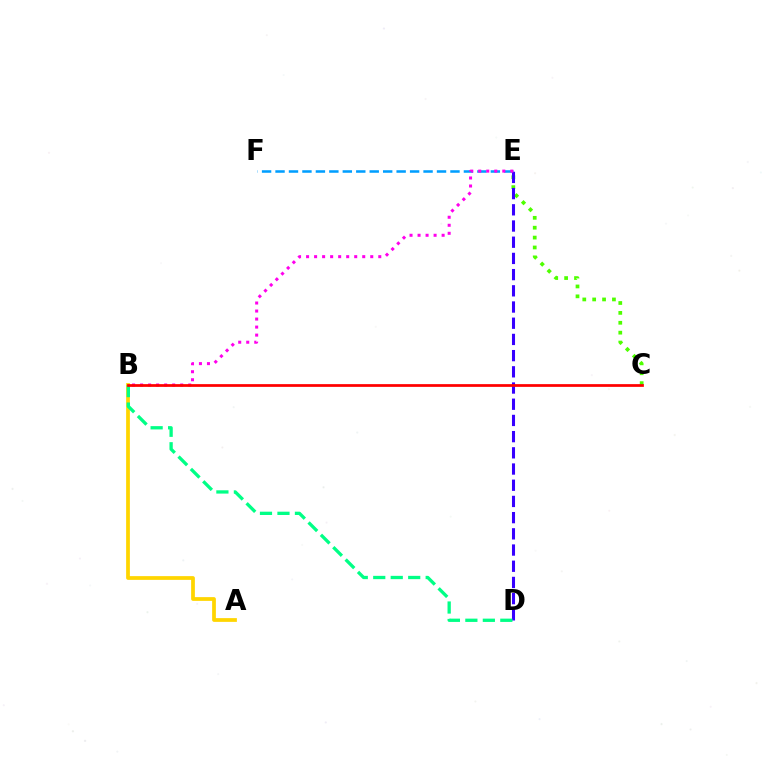{('C', 'E'): [{'color': '#4fff00', 'line_style': 'dotted', 'thickness': 2.69}], ('E', 'F'): [{'color': '#009eff', 'line_style': 'dashed', 'thickness': 1.83}], ('D', 'E'): [{'color': '#3700ff', 'line_style': 'dashed', 'thickness': 2.2}], ('B', 'E'): [{'color': '#ff00ed', 'line_style': 'dotted', 'thickness': 2.18}], ('A', 'B'): [{'color': '#ffd500', 'line_style': 'solid', 'thickness': 2.7}], ('B', 'D'): [{'color': '#00ff86', 'line_style': 'dashed', 'thickness': 2.37}], ('B', 'C'): [{'color': '#ff0000', 'line_style': 'solid', 'thickness': 1.97}]}